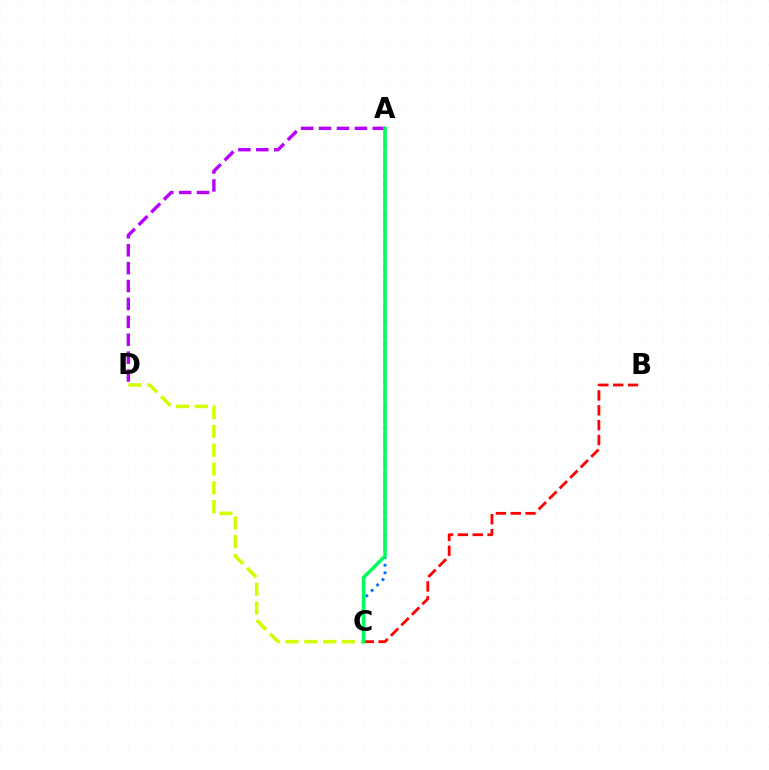{('A', 'C'): [{'color': '#0074ff', 'line_style': 'dotted', 'thickness': 2.07}, {'color': '#00ff5c', 'line_style': 'solid', 'thickness': 2.57}], ('C', 'D'): [{'color': '#d1ff00', 'line_style': 'dashed', 'thickness': 2.56}], ('A', 'D'): [{'color': '#b900ff', 'line_style': 'dashed', 'thickness': 2.43}], ('B', 'C'): [{'color': '#ff0000', 'line_style': 'dashed', 'thickness': 2.02}]}